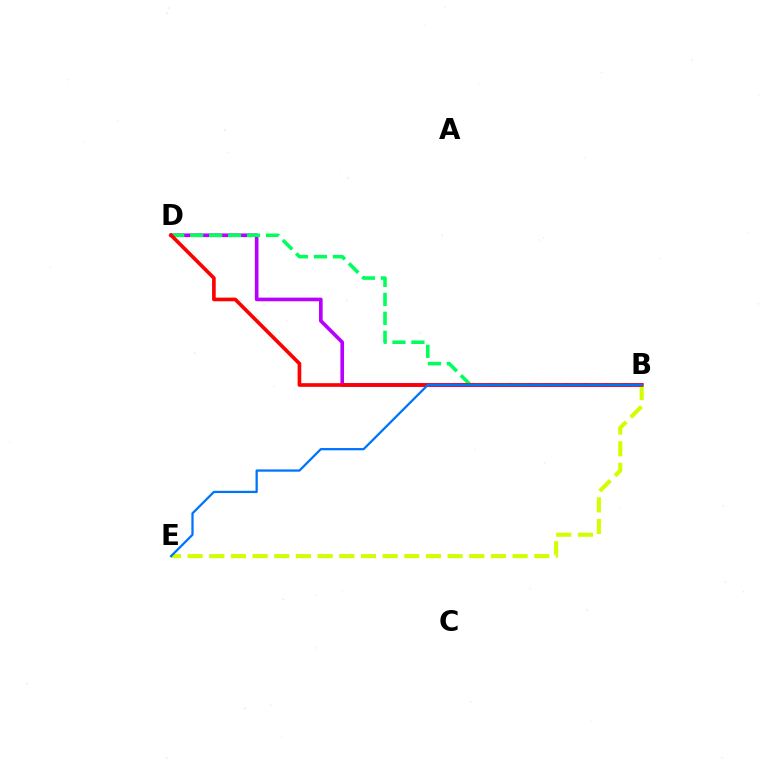{('B', 'D'): [{'color': '#b900ff', 'line_style': 'solid', 'thickness': 2.63}, {'color': '#00ff5c', 'line_style': 'dashed', 'thickness': 2.57}, {'color': '#ff0000', 'line_style': 'solid', 'thickness': 2.63}], ('B', 'E'): [{'color': '#d1ff00', 'line_style': 'dashed', 'thickness': 2.94}, {'color': '#0074ff', 'line_style': 'solid', 'thickness': 1.63}]}